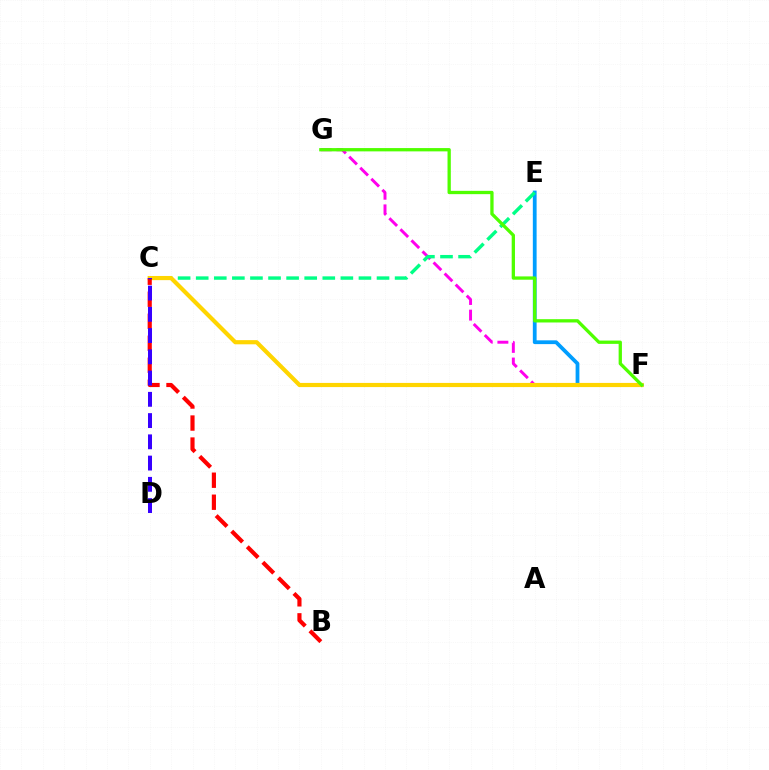{('E', 'F'): [{'color': '#009eff', 'line_style': 'solid', 'thickness': 2.72}], ('F', 'G'): [{'color': '#ff00ed', 'line_style': 'dashed', 'thickness': 2.12}, {'color': '#4fff00', 'line_style': 'solid', 'thickness': 2.37}], ('C', 'E'): [{'color': '#00ff86', 'line_style': 'dashed', 'thickness': 2.46}], ('C', 'F'): [{'color': '#ffd500', 'line_style': 'solid', 'thickness': 3.0}], ('B', 'C'): [{'color': '#ff0000', 'line_style': 'dashed', 'thickness': 2.99}], ('C', 'D'): [{'color': '#3700ff', 'line_style': 'dashed', 'thickness': 2.89}]}